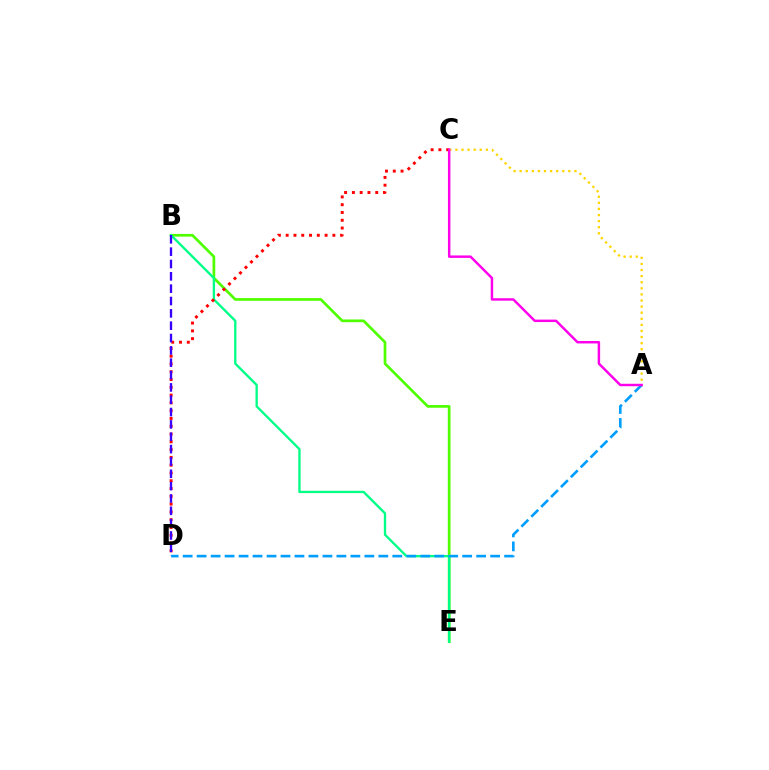{('B', 'E'): [{'color': '#4fff00', 'line_style': 'solid', 'thickness': 1.95}, {'color': '#00ff86', 'line_style': 'solid', 'thickness': 1.68}], ('C', 'D'): [{'color': '#ff0000', 'line_style': 'dotted', 'thickness': 2.12}], ('A', 'C'): [{'color': '#ffd500', 'line_style': 'dotted', 'thickness': 1.65}, {'color': '#ff00ed', 'line_style': 'solid', 'thickness': 1.77}], ('B', 'D'): [{'color': '#3700ff', 'line_style': 'dashed', 'thickness': 1.68}], ('A', 'D'): [{'color': '#009eff', 'line_style': 'dashed', 'thickness': 1.9}]}